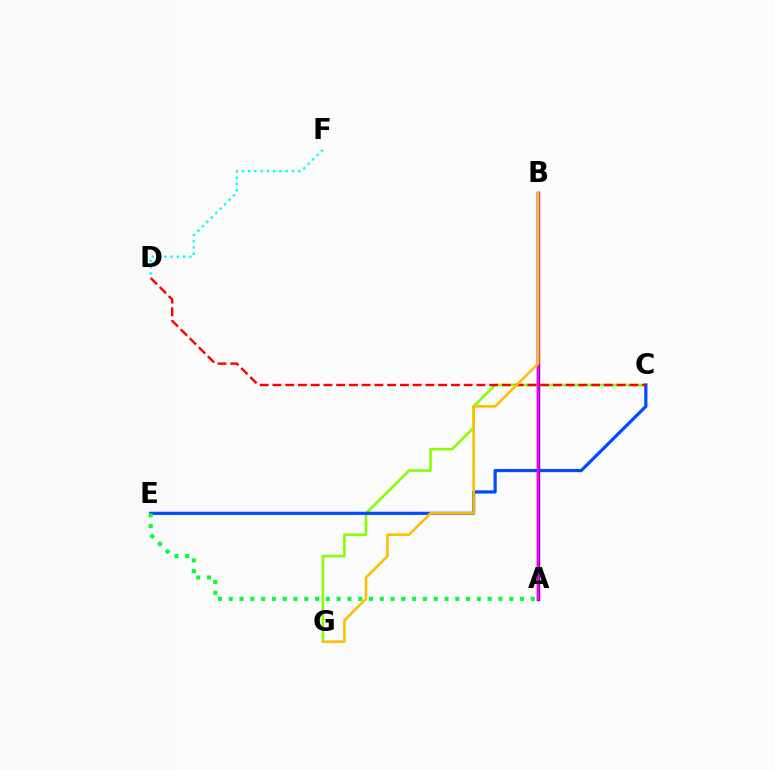{('C', 'G'): [{'color': '#84ff00', 'line_style': 'solid', 'thickness': 1.86}], ('A', 'B'): [{'color': '#7200ff', 'line_style': 'solid', 'thickness': 2.5}, {'color': '#ff00cf', 'line_style': 'solid', 'thickness': 1.75}], ('C', 'E'): [{'color': '#004bff', 'line_style': 'solid', 'thickness': 2.31}], ('C', 'D'): [{'color': '#ff0000', 'line_style': 'dashed', 'thickness': 1.73}], ('A', 'E'): [{'color': '#00ff39', 'line_style': 'dotted', 'thickness': 2.93}], ('D', 'F'): [{'color': '#00fff6', 'line_style': 'dotted', 'thickness': 1.7}], ('B', 'G'): [{'color': '#ffbd00', 'line_style': 'solid', 'thickness': 1.85}]}